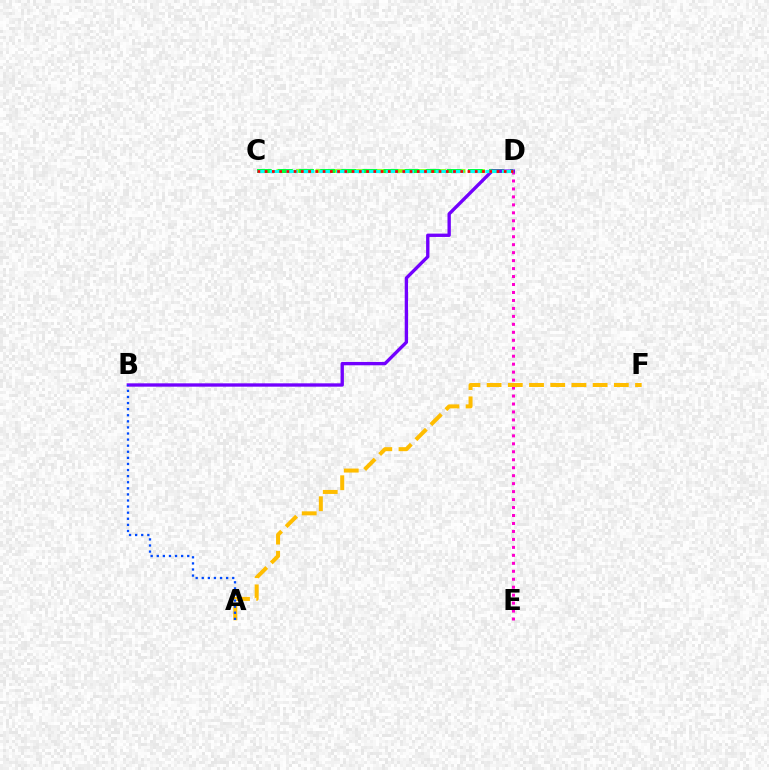{('C', 'D'): [{'color': '#84ff00', 'line_style': 'dashed', 'thickness': 2.65}, {'color': '#00ff39', 'line_style': 'dashed', 'thickness': 2.87}, {'color': '#00fff6', 'line_style': 'dashed', 'thickness': 2.25}, {'color': '#ff0000', 'line_style': 'dotted', 'thickness': 1.97}], ('D', 'E'): [{'color': '#ff00cf', 'line_style': 'dotted', 'thickness': 2.16}], ('A', 'F'): [{'color': '#ffbd00', 'line_style': 'dashed', 'thickness': 2.88}], ('B', 'D'): [{'color': '#7200ff', 'line_style': 'solid', 'thickness': 2.41}], ('A', 'B'): [{'color': '#004bff', 'line_style': 'dotted', 'thickness': 1.65}]}